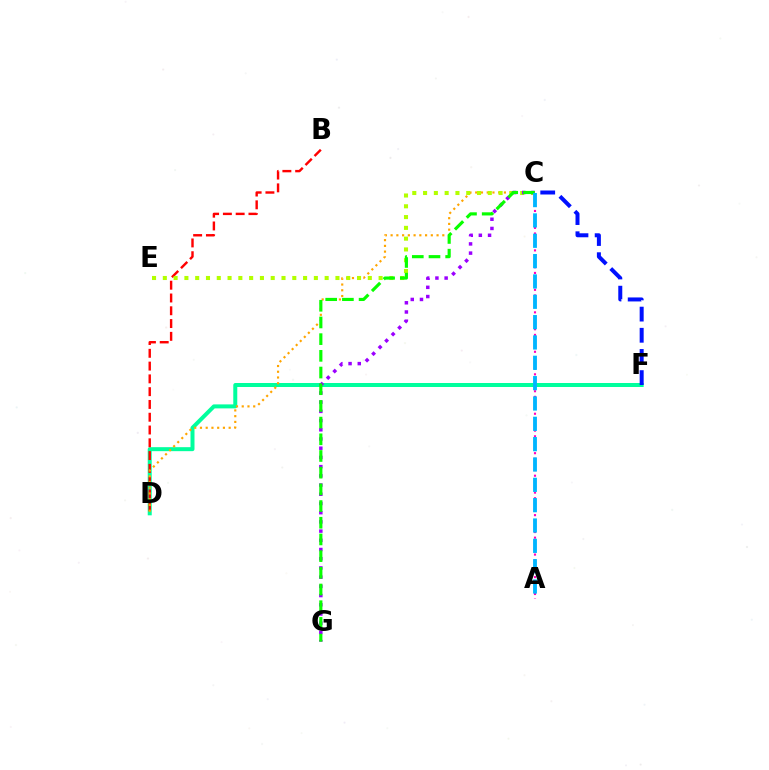{('D', 'F'): [{'color': '#00ff9d', 'line_style': 'solid', 'thickness': 2.87}], ('C', 'F'): [{'color': '#0010ff', 'line_style': 'dashed', 'thickness': 2.88}], ('B', 'D'): [{'color': '#ff0000', 'line_style': 'dashed', 'thickness': 1.74}], ('C', 'D'): [{'color': '#ffa500', 'line_style': 'dotted', 'thickness': 1.56}], ('A', 'C'): [{'color': '#ff00bd', 'line_style': 'dotted', 'thickness': 1.53}, {'color': '#00b5ff', 'line_style': 'dashed', 'thickness': 2.76}], ('C', 'E'): [{'color': '#b3ff00', 'line_style': 'dotted', 'thickness': 2.93}], ('C', 'G'): [{'color': '#9b00ff', 'line_style': 'dotted', 'thickness': 2.5}, {'color': '#08ff00', 'line_style': 'dashed', 'thickness': 2.27}]}